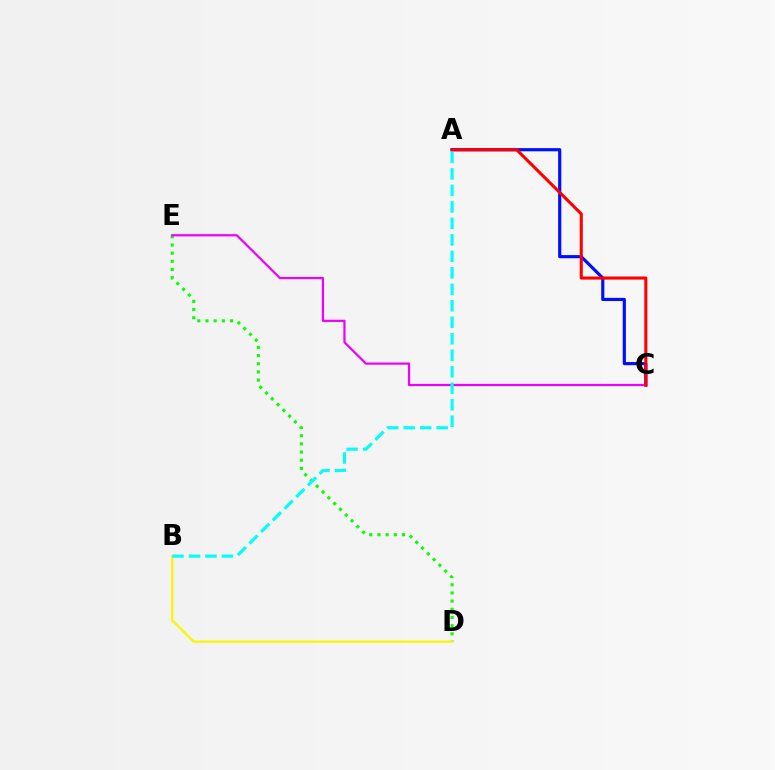{('A', 'C'): [{'color': '#0010ff', 'line_style': 'solid', 'thickness': 2.28}, {'color': '#ff0000', 'line_style': 'solid', 'thickness': 2.22}], ('D', 'E'): [{'color': '#08ff00', 'line_style': 'dotted', 'thickness': 2.22}], ('C', 'E'): [{'color': '#ee00ff', 'line_style': 'solid', 'thickness': 1.6}], ('B', 'D'): [{'color': '#fcf500', 'line_style': 'solid', 'thickness': 1.63}], ('A', 'B'): [{'color': '#00fff6', 'line_style': 'dashed', 'thickness': 2.24}]}